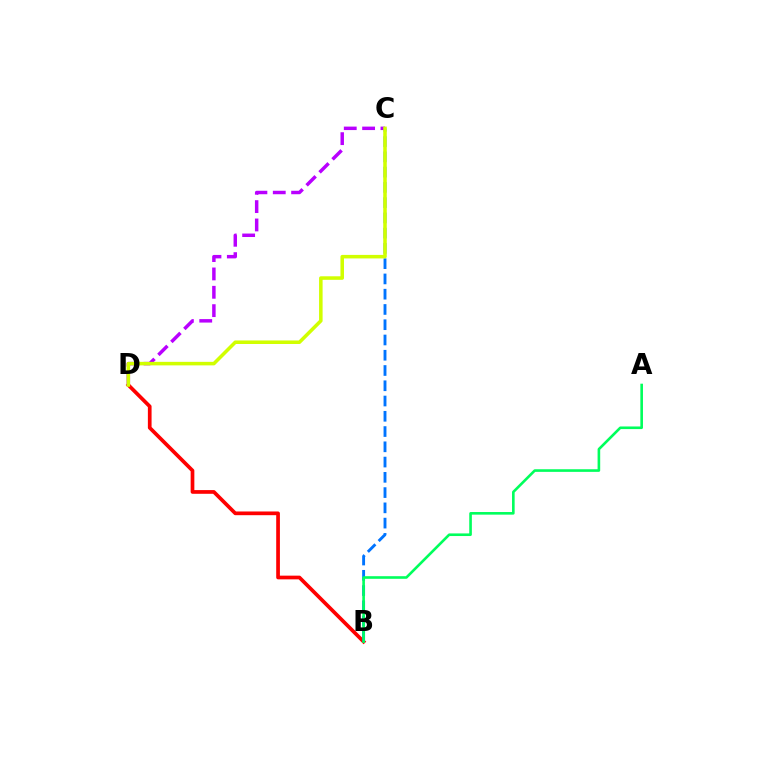{('B', 'D'): [{'color': '#ff0000', 'line_style': 'solid', 'thickness': 2.67}], ('B', 'C'): [{'color': '#0074ff', 'line_style': 'dashed', 'thickness': 2.07}], ('A', 'B'): [{'color': '#00ff5c', 'line_style': 'solid', 'thickness': 1.88}], ('C', 'D'): [{'color': '#b900ff', 'line_style': 'dashed', 'thickness': 2.49}, {'color': '#d1ff00', 'line_style': 'solid', 'thickness': 2.55}]}